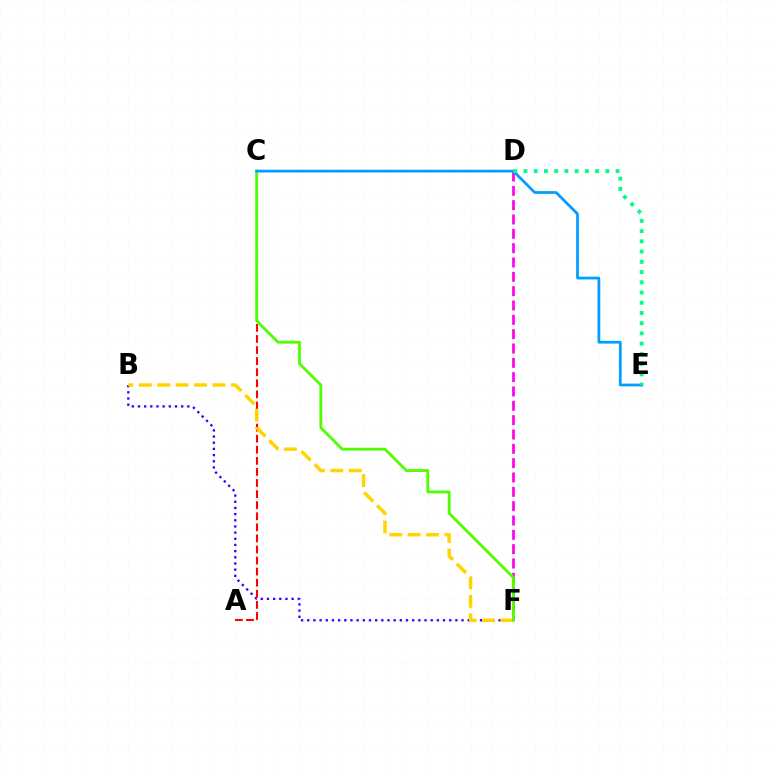{('A', 'C'): [{'color': '#ff0000', 'line_style': 'dashed', 'thickness': 1.51}], ('B', 'F'): [{'color': '#3700ff', 'line_style': 'dotted', 'thickness': 1.68}, {'color': '#ffd500', 'line_style': 'dashed', 'thickness': 2.5}], ('D', 'F'): [{'color': '#ff00ed', 'line_style': 'dashed', 'thickness': 1.95}], ('C', 'F'): [{'color': '#4fff00', 'line_style': 'solid', 'thickness': 2.04}], ('C', 'E'): [{'color': '#009eff', 'line_style': 'solid', 'thickness': 1.98}], ('D', 'E'): [{'color': '#00ff86', 'line_style': 'dotted', 'thickness': 2.78}]}